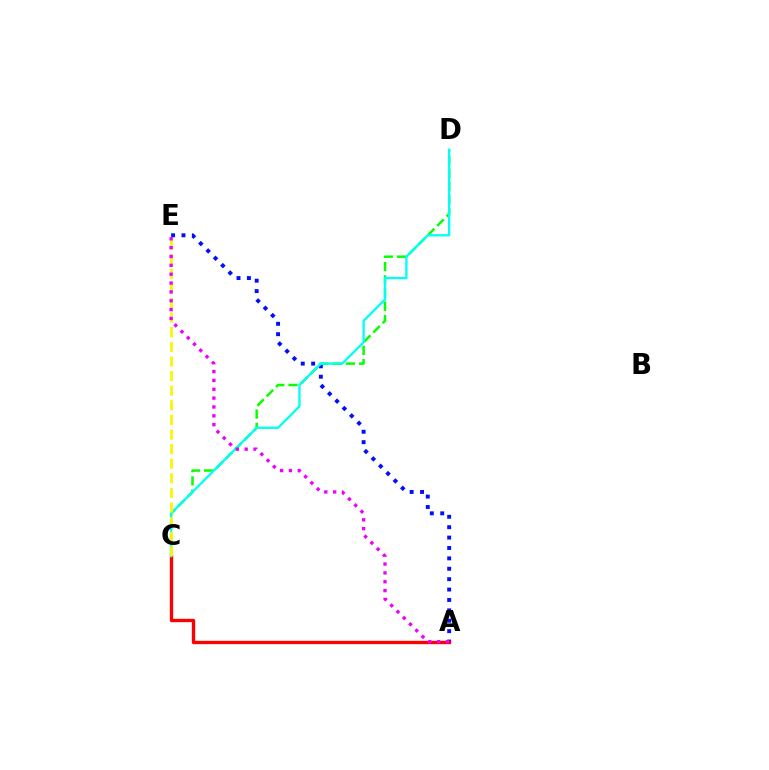{('A', 'E'): [{'color': '#0010ff', 'line_style': 'dotted', 'thickness': 2.82}, {'color': '#ee00ff', 'line_style': 'dotted', 'thickness': 2.4}], ('C', 'D'): [{'color': '#08ff00', 'line_style': 'dashed', 'thickness': 1.8}, {'color': '#00fff6', 'line_style': 'solid', 'thickness': 1.67}], ('A', 'C'): [{'color': '#ff0000', 'line_style': 'solid', 'thickness': 2.4}], ('C', 'E'): [{'color': '#fcf500', 'line_style': 'dashed', 'thickness': 1.98}]}